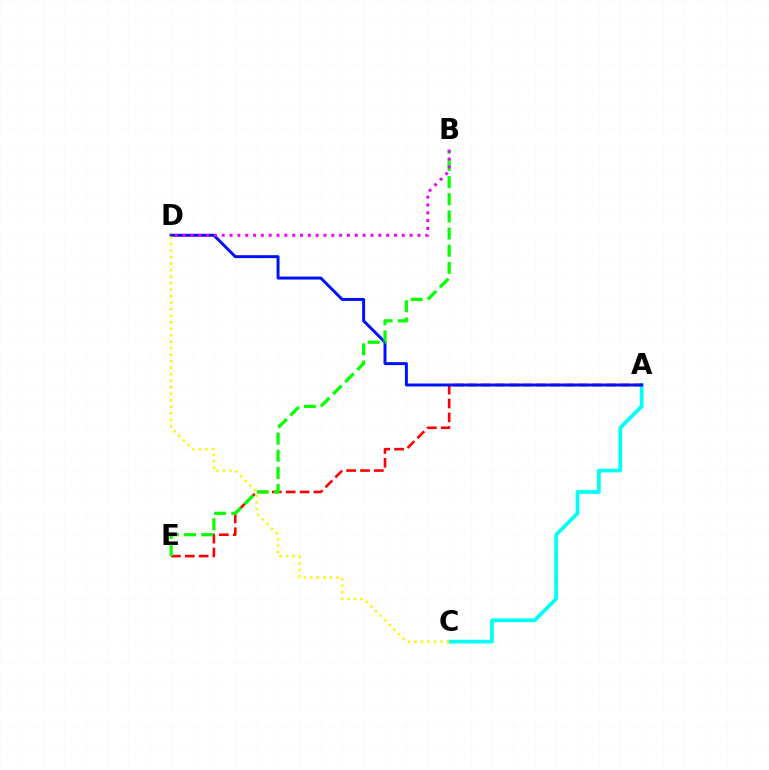{('A', 'C'): [{'color': '#00fff6', 'line_style': 'solid', 'thickness': 2.68}], ('A', 'E'): [{'color': '#ff0000', 'line_style': 'dashed', 'thickness': 1.88}], ('A', 'D'): [{'color': '#0010ff', 'line_style': 'solid', 'thickness': 2.13}], ('B', 'E'): [{'color': '#08ff00', 'line_style': 'dashed', 'thickness': 2.33}], ('B', 'D'): [{'color': '#ee00ff', 'line_style': 'dotted', 'thickness': 2.13}], ('C', 'D'): [{'color': '#fcf500', 'line_style': 'dotted', 'thickness': 1.77}]}